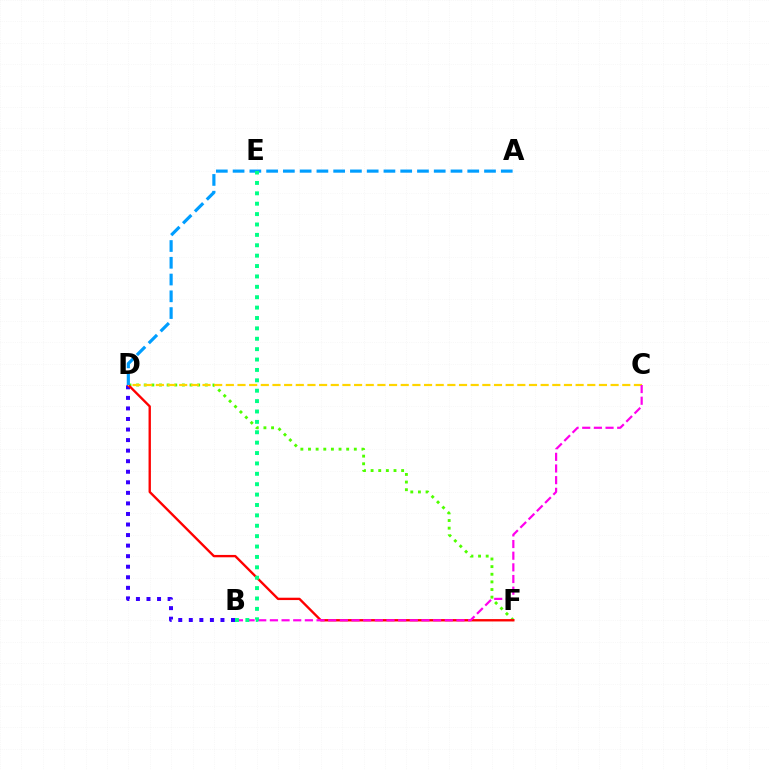{('B', 'D'): [{'color': '#3700ff', 'line_style': 'dotted', 'thickness': 2.87}], ('D', 'F'): [{'color': '#4fff00', 'line_style': 'dotted', 'thickness': 2.07}, {'color': '#ff0000', 'line_style': 'solid', 'thickness': 1.7}], ('C', 'D'): [{'color': '#ffd500', 'line_style': 'dashed', 'thickness': 1.58}], ('A', 'D'): [{'color': '#009eff', 'line_style': 'dashed', 'thickness': 2.28}], ('B', 'C'): [{'color': '#ff00ed', 'line_style': 'dashed', 'thickness': 1.58}], ('B', 'E'): [{'color': '#00ff86', 'line_style': 'dotted', 'thickness': 2.82}]}